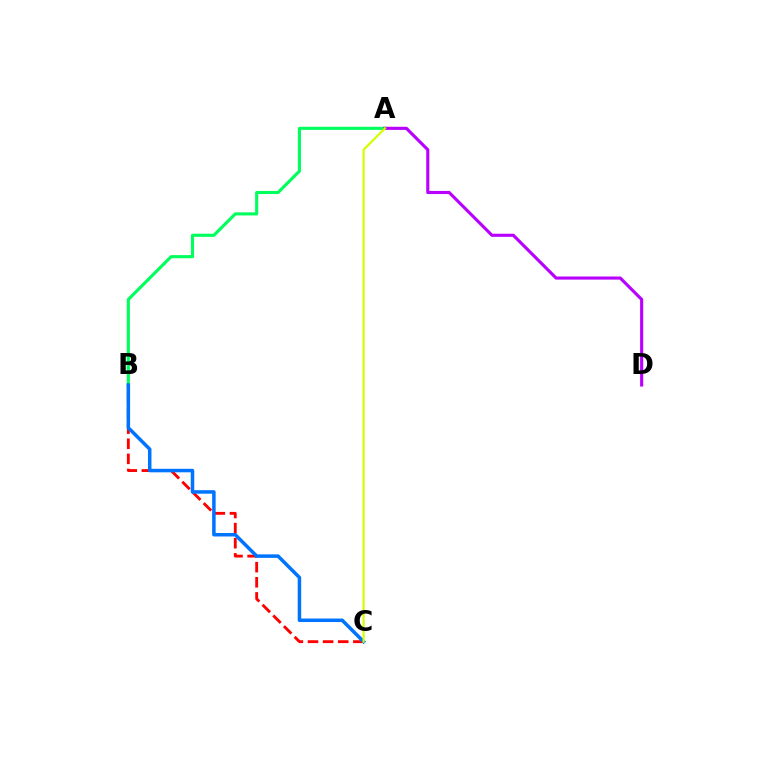{('A', 'B'): [{'color': '#00ff5c', 'line_style': 'solid', 'thickness': 2.24}], ('A', 'D'): [{'color': '#b900ff', 'line_style': 'solid', 'thickness': 2.24}], ('B', 'C'): [{'color': '#ff0000', 'line_style': 'dashed', 'thickness': 2.05}, {'color': '#0074ff', 'line_style': 'solid', 'thickness': 2.52}], ('A', 'C'): [{'color': '#d1ff00', 'line_style': 'solid', 'thickness': 1.57}]}